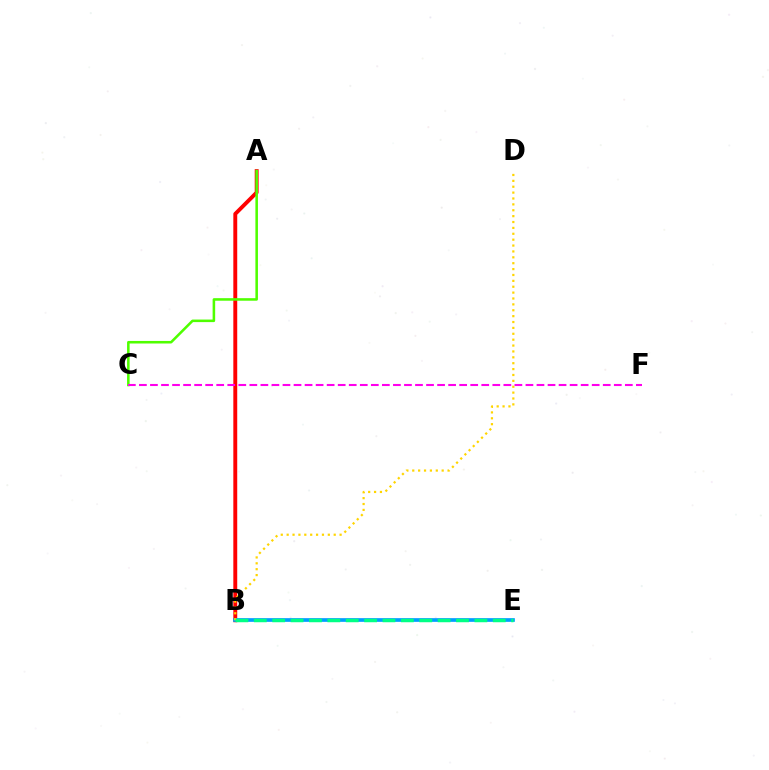{('A', 'B'): [{'color': '#ff0000', 'line_style': 'solid', 'thickness': 2.81}], ('B', 'E'): [{'color': '#3700ff', 'line_style': 'solid', 'thickness': 1.52}, {'color': '#009eff', 'line_style': 'solid', 'thickness': 2.64}, {'color': '#00ff86', 'line_style': 'dashed', 'thickness': 2.5}], ('B', 'D'): [{'color': '#ffd500', 'line_style': 'dotted', 'thickness': 1.6}], ('A', 'C'): [{'color': '#4fff00', 'line_style': 'solid', 'thickness': 1.84}], ('C', 'F'): [{'color': '#ff00ed', 'line_style': 'dashed', 'thickness': 1.5}]}